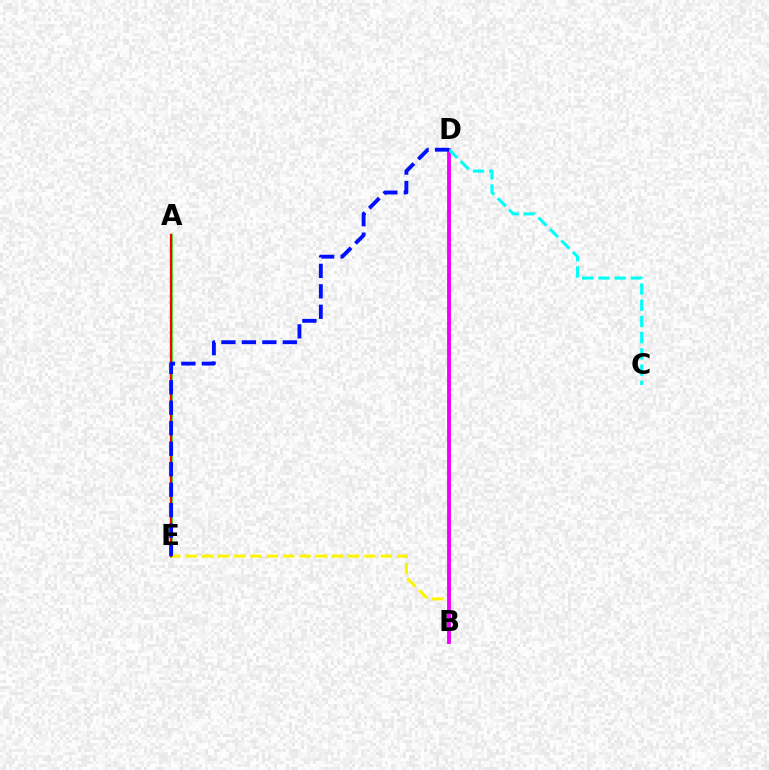{('A', 'E'): [{'color': '#08ff00', 'line_style': 'solid', 'thickness': 1.82}, {'color': '#ff0000', 'line_style': 'solid', 'thickness': 1.65}], ('B', 'E'): [{'color': '#fcf500', 'line_style': 'dashed', 'thickness': 2.21}], ('B', 'D'): [{'color': '#ee00ff', 'line_style': 'solid', 'thickness': 2.77}], ('C', 'D'): [{'color': '#00fff6', 'line_style': 'dashed', 'thickness': 2.21}], ('D', 'E'): [{'color': '#0010ff', 'line_style': 'dashed', 'thickness': 2.78}]}